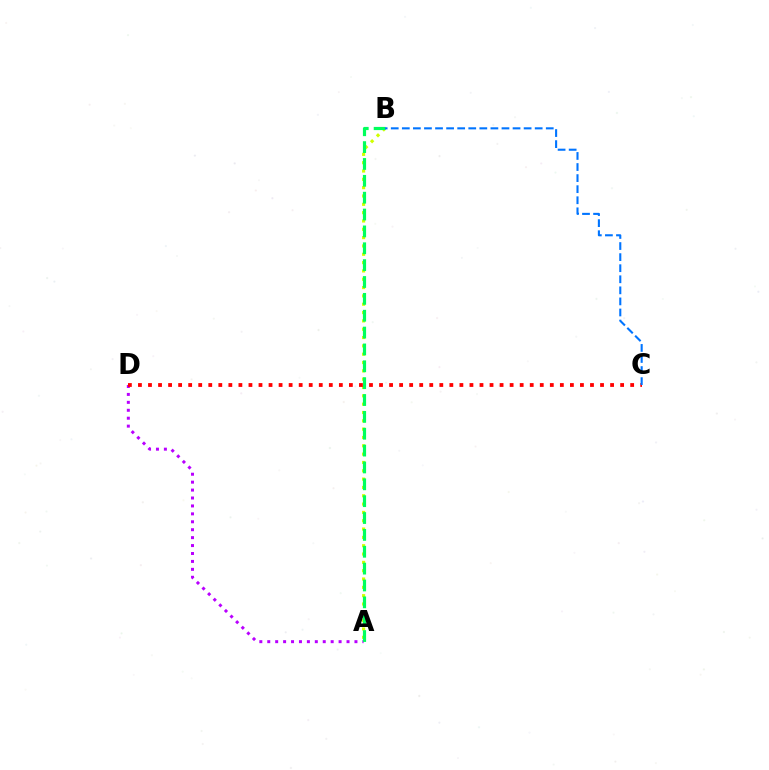{('A', 'D'): [{'color': '#b900ff', 'line_style': 'dotted', 'thickness': 2.15}], ('A', 'B'): [{'color': '#d1ff00', 'line_style': 'dotted', 'thickness': 2.26}, {'color': '#00ff5c', 'line_style': 'dashed', 'thickness': 2.29}], ('C', 'D'): [{'color': '#ff0000', 'line_style': 'dotted', 'thickness': 2.73}], ('B', 'C'): [{'color': '#0074ff', 'line_style': 'dashed', 'thickness': 1.5}]}